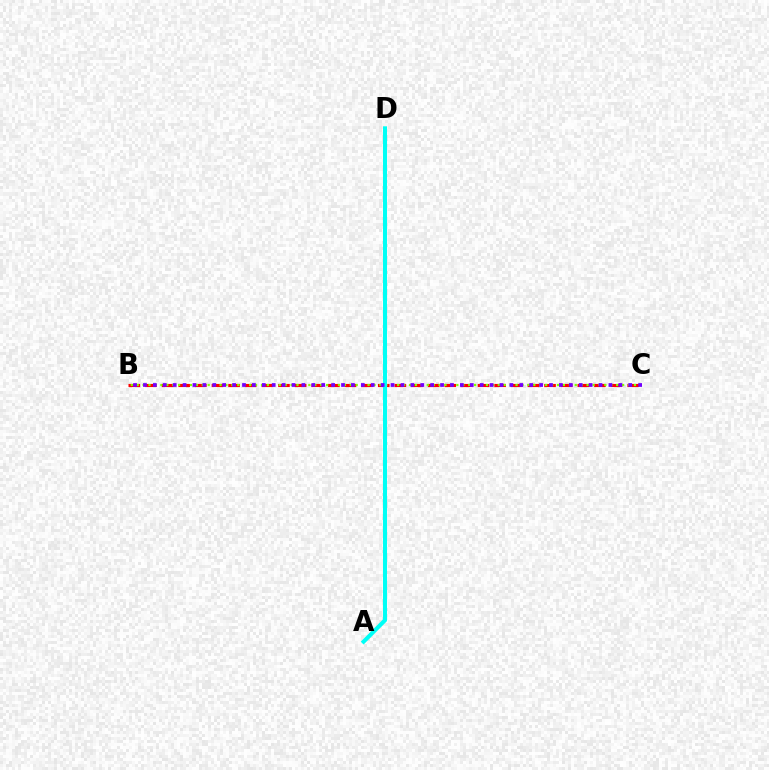{('B', 'C'): [{'color': '#ff0000', 'line_style': 'dashed', 'thickness': 2.26}, {'color': '#84ff00', 'line_style': 'dotted', 'thickness': 1.61}, {'color': '#7200ff', 'line_style': 'dotted', 'thickness': 2.69}], ('A', 'D'): [{'color': '#00fff6', 'line_style': 'solid', 'thickness': 2.92}]}